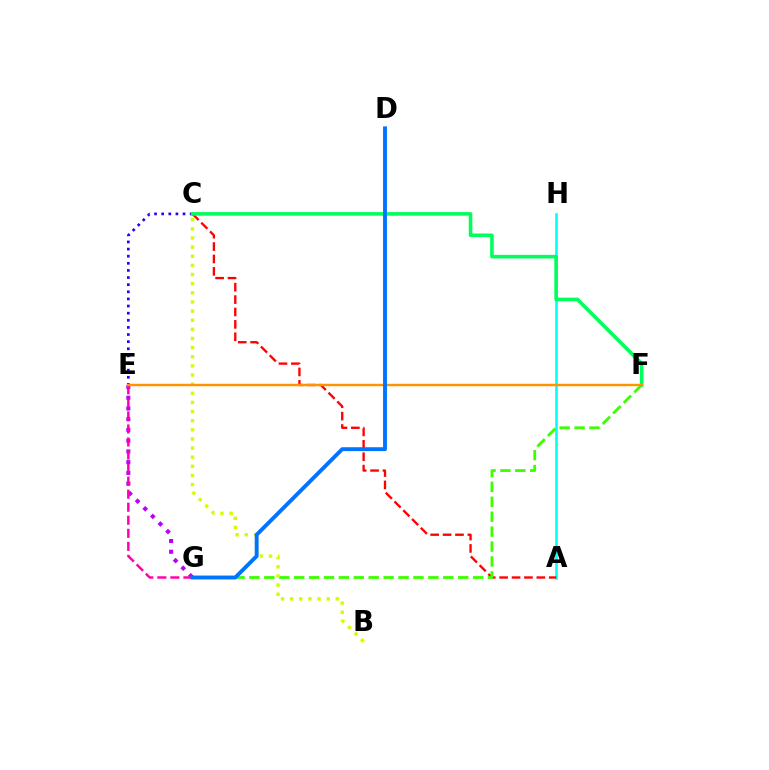{('A', 'H'): [{'color': '#00fff6', 'line_style': 'solid', 'thickness': 1.87}], ('E', 'G'): [{'color': '#b900ff', 'line_style': 'dotted', 'thickness': 2.92}, {'color': '#ff00ac', 'line_style': 'dashed', 'thickness': 1.77}], ('A', 'C'): [{'color': '#ff0000', 'line_style': 'dashed', 'thickness': 1.68}], ('C', 'E'): [{'color': '#2500ff', 'line_style': 'dotted', 'thickness': 1.94}], ('F', 'G'): [{'color': '#3dff00', 'line_style': 'dashed', 'thickness': 2.03}], ('B', 'C'): [{'color': '#d1ff00', 'line_style': 'dotted', 'thickness': 2.48}], ('C', 'F'): [{'color': '#00ff5c', 'line_style': 'solid', 'thickness': 2.58}], ('E', 'F'): [{'color': '#ff9400', 'line_style': 'solid', 'thickness': 1.76}], ('D', 'G'): [{'color': '#0074ff', 'line_style': 'solid', 'thickness': 2.8}]}